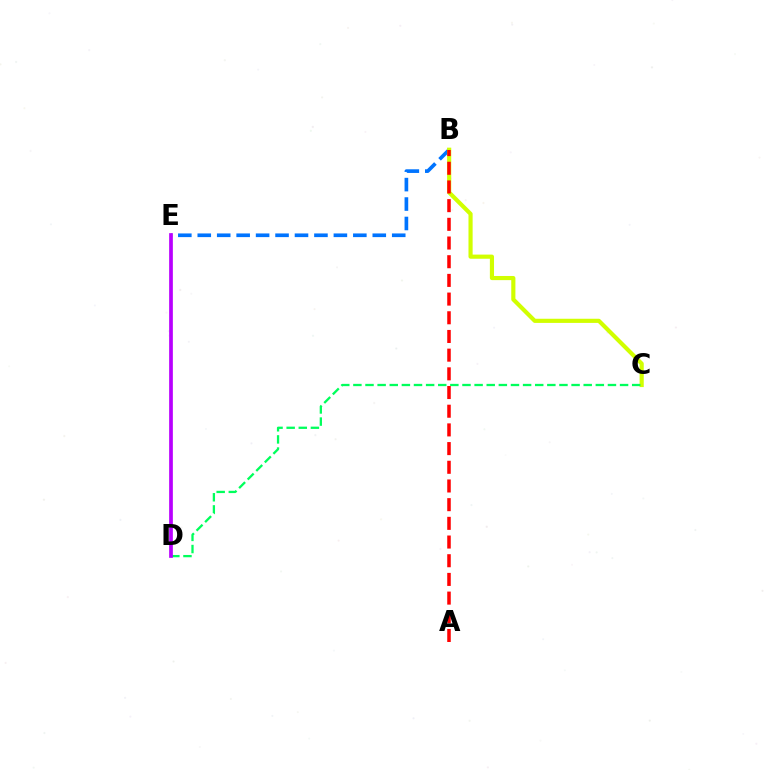{('B', 'E'): [{'color': '#0074ff', 'line_style': 'dashed', 'thickness': 2.64}], ('B', 'C'): [{'color': '#d1ff00', 'line_style': 'solid', 'thickness': 2.99}], ('C', 'D'): [{'color': '#00ff5c', 'line_style': 'dashed', 'thickness': 1.65}], ('D', 'E'): [{'color': '#b900ff', 'line_style': 'solid', 'thickness': 2.67}], ('A', 'B'): [{'color': '#ff0000', 'line_style': 'dashed', 'thickness': 2.54}]}